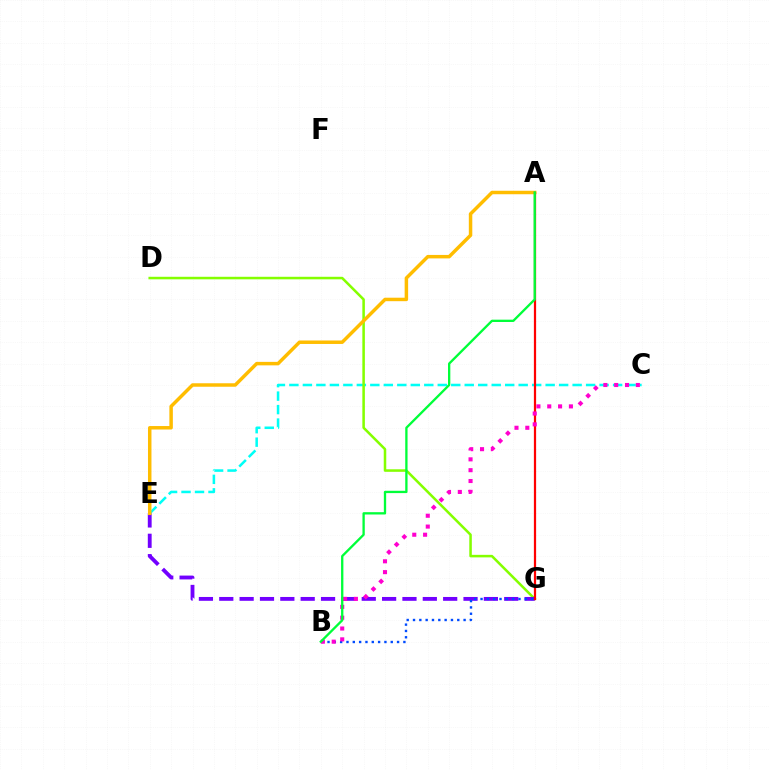{('C', 'E'): [{'color': '#00fff6', 'line_style': 'dashed', 'thickness': 1.83}], ('D', 'G'): [{'color': '#84ff00', 'line_style': 'solid', 'thickness': 1.82}], ('E', 'G'): [{'color': '#7200ff', 'line_style': 'dashed', 'thickness': 2.77}], ('B', 'G'): [{'color': '#004bff', 'line_style': 'dotted', 'thickness': 1.72}], ('A', 'E'): [{'color': '#ffbd00', 'line_style': 'solid', 'thickness': 2.5}], ('A', 'G'): [{'color': '#ff0000', 'line_style': 'solid', 'thickness': 1.61}], ('B', 'C'): [{'color': '#ff00cf', 'line_style': 'dotted', 'thickness': 2.94}], ('A', 'B'): [{'color': '#00ff39', 'line_style': 'solid', 'thickness': 1.67}]}